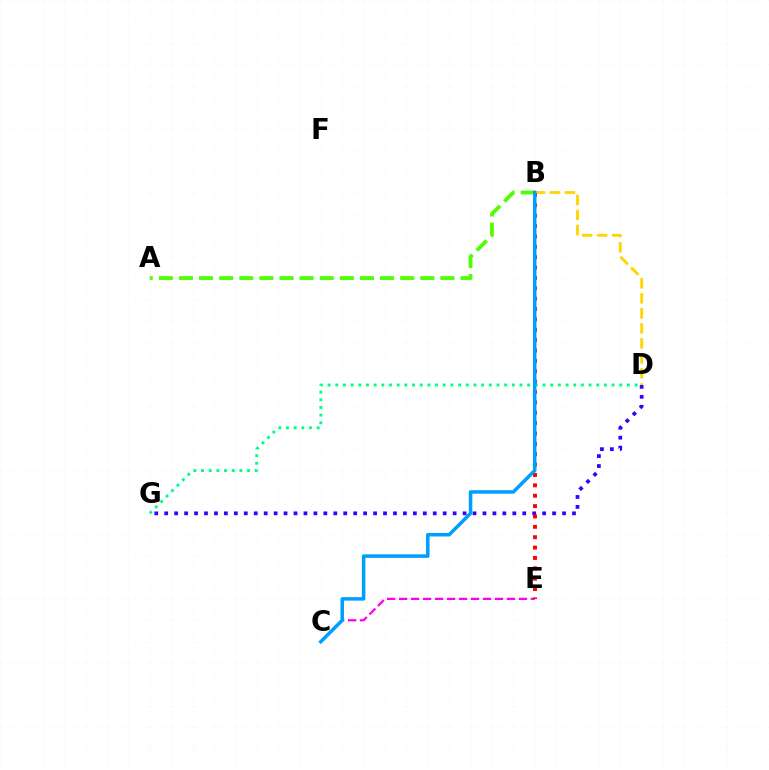{('D', 'G'): [{'color': '#3700ff', 'line_style': 'dotted', 'thickness': 2.7}, {'color': '#00ff86', 'line_style': 'dotted', 'thickness': 2.09}], ('C', 'E'): [{'color': '#ff00ed', 'line_style': 'dashed', 'thickness': 1.63}], ('B', 'D'): [{'color': '#ffd500', 'line_style': 'dashed', 'thickness': 2.04}], ('B', 'E'): [{'color': '#ff0000', 'line_style': 'dotted', 'thickness': 2.82}], ('A', 'B'): [{'color': '#4fff00', 'line_style': 'dashed', 'thickness': 2.73}], ('B', 'C'): [{'color': '#009eff', 'line_style': 'solid', 'thickness': 2.53}]}